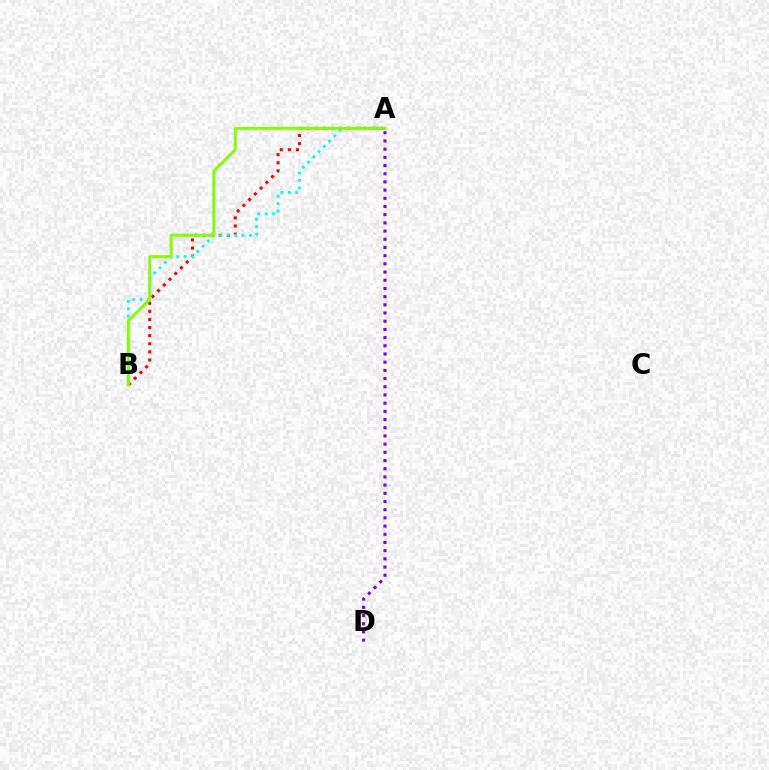{('A', 'B'): [{'color': '#ff0000', 'line_style': 'dotted', 'thickness': 2.2}, {'color': '#00fff6', 'line_style': 'dotted', 'thickness': 2.01}, {'color': '#84ff00', 'line_style': 'solid', 'thickness': 2.16}], ('A', 'D'): [{'color': '#7200ff', 'line_style': 'dotted', 'thickness': 2.23}]}